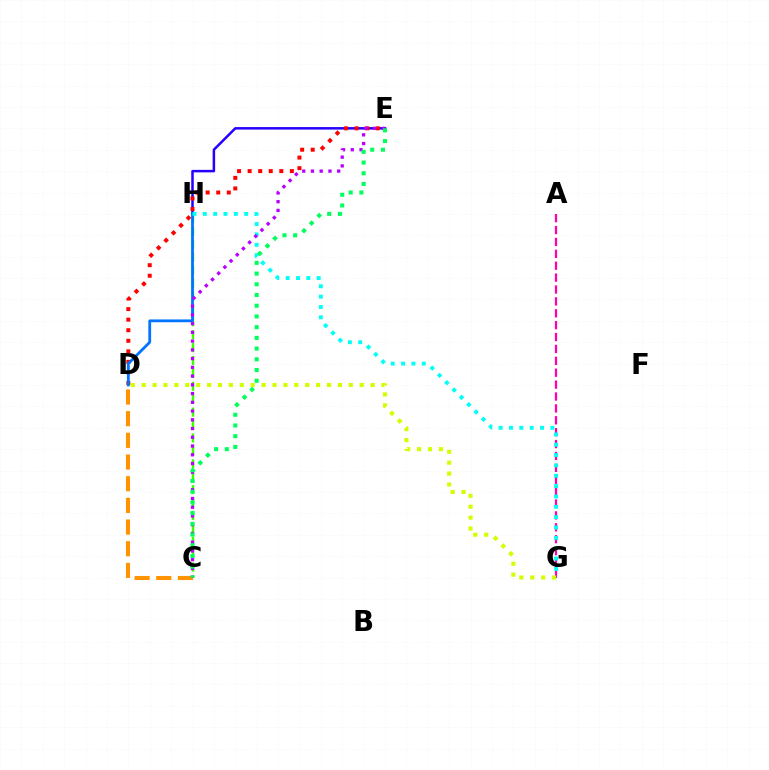{('E', 'H'): [{'color': '#2500ff', 'line_style': 'solid', 'thickness': 1.8}], ('D', 'E'): [{'color': '#ff0000', 'line_style': 'dotted', 'thickness': 2.87}], ('A', 'G'): [{'color': '#ff00ac', 'line_style': 'dashed', 'thickness': 1.62}], ('C', 'H'): [{'color': '#3dff00', 'line_style': 'dashed', 'thickness': 1.75}], ('D', 'G'): [{'color': '#d1ff00', 'line_style': 'dotted', 'thickness': 2.96}], ('C', 'D'): [{'color': '#ff9400', 'line_style': 'dashed', 'thickness': 2.94}], ('D', 'H'): [{'color': '#0074ff', 'line_style': 'solid', 'thickness': 2.01}], ('G', 'H'): [{'color': '#00fff6', 'line_style': 'dotted', 'thickness': 2.81}], ('C', 'E'): [{'color': '#b900ff', 'line_style': 'dotted', 'thickness': 2.38}, {'color': '#00ff5c', 'line_style': 'dotted', 'thickness': 2.91}]}